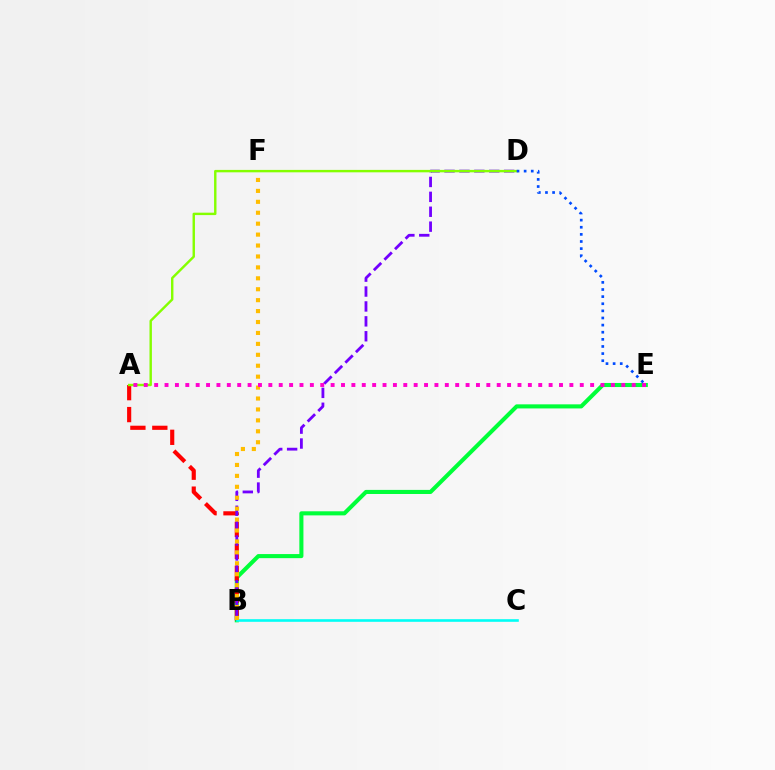{('B', 'E'): [{'color': '#00ff39', 'line_style': 'solid', 'thickness': 2.94}], ('A', 'B'): [{'color': '#ff0000', 'line_style': 'dashed', 'thickness': 2.98}], ('B', 'D'): [{'color': '#7200ff', 'line_style': 'dashed', 'thickness': 2.02}], ('B', 'C'): [{'color': '#00fff6', 'line_style': 'solid', 'thickness': 1.89}], ('A', 'D'): [{'color': '#84ff00', 'line_style': 'solid', 'thickness': 1.74}], ('B', 'F'): [{'color': '#ffbd00', 'line_style': 'dotted', 'thickness': 2.97}], ('A', 'E'): [{'color': '#ff00cf', 'line_style': 'dotted', 'thickness': 2.82}], ('D', 'E'): [{'color': '#004bff', 'line_style': 'dotted', 'thickness': 1.93}]}